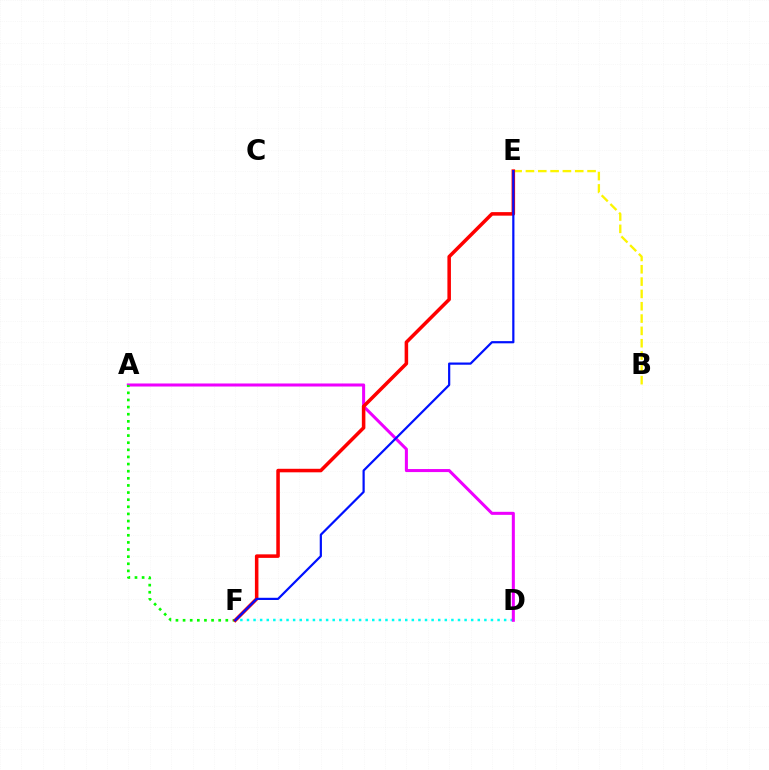{('B', 'E'): [{'color': '#fcf500', 'line_style': 'dashed', 'thickness': 1.67}], ('D', 'F'): [{'color': '#00fff6', 'line_style': 'dotted', 'thickness': 1.79}], ('A', 'D'): [{'color': '#ee00ff', 'line_style': 'solid', 'thickness': 2.19}], ('A', 'F'): [{'color': '#08ff00', 'line_style': 'dotted', 'thickness': 1.94}], ('E', 'F'): [{'color': '#ff0000', 'line_style': 'solid', 'thickness': 2.54}, {'color': '#0010ff', 'line_style': 'solid', 'thickness': 1.59}]}